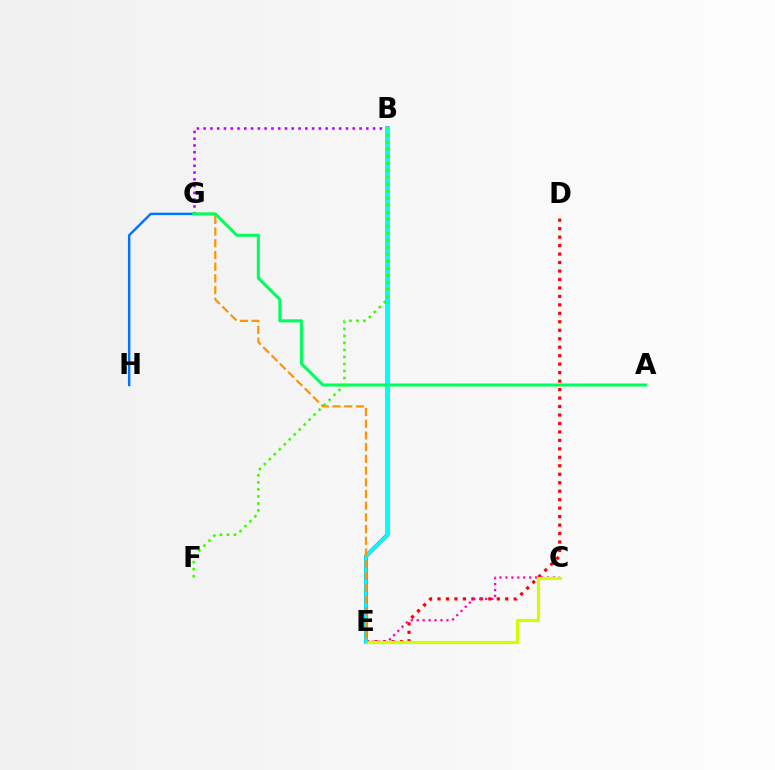{('B', 'E'): [{'color': '#2500ff', 'line_style': 'solid', 'thickness': 2.67}, {'color': '#00fff6', 'line_style': 'solid', 'thickness': 2.59}], ('D', 'E'): [{'color': '#ff0000', 'line_style': 'dotted', 'thickness': 2.3}], ('C', 'E'): [{'color': '#ff00ac', 'line_style': 'dotted', 'thickness': 1.62}, {'color': '#d1ff00', 'line_style': 'solid', 'thickness': 2.28}], ('B', 'G'): [{'color': '#b900ff', 'line_style': 'dotted', 'thickness': 1.84}], ('G', 'H'): [{'color': '#0074ff', 'line_style': 'solid', 'thickness': 1.75}], ('E', 'G'): [{'color': '#ff9400', 'line_style': 'dashed', 'thickness': 1.59}], ('A', 'G'): [{'color': '#00ff5c', 'line_style': 'solid', 'thickness': 2.19}], ('B', 'F'): [{'color': '#3dff00', 'line_style': 'dotted', 'thickness': 1.91}]}